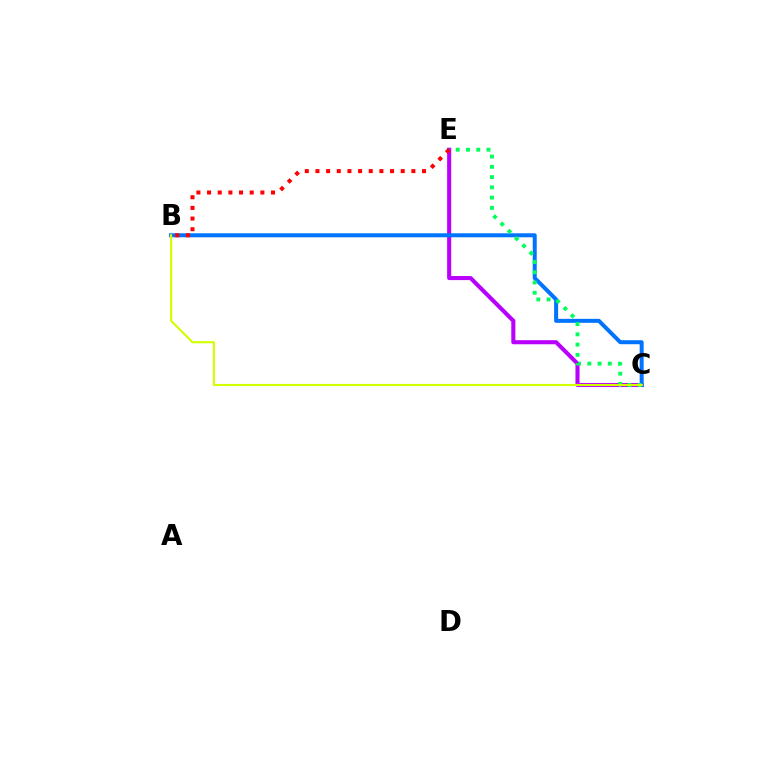{('C', 'E'): [{'color': '#b900ff', 'line_style': 'solid', 'thickness': 2.94}, {'color': '#00ff5c', 'line_style': 'dotted', 'thickness': 2.79}], ('B', 'C'): [{'color': '#0074ff', 'line_style': 'solid', 'thickness': 2.88}, {'color': '#d1ff00', 'line_style': 'solid', 'thickness': 1.53}], ('B', 'E'): [{'color': '#ff0000', 'line_style': 'dotted', 'thickness': 2.9}]}